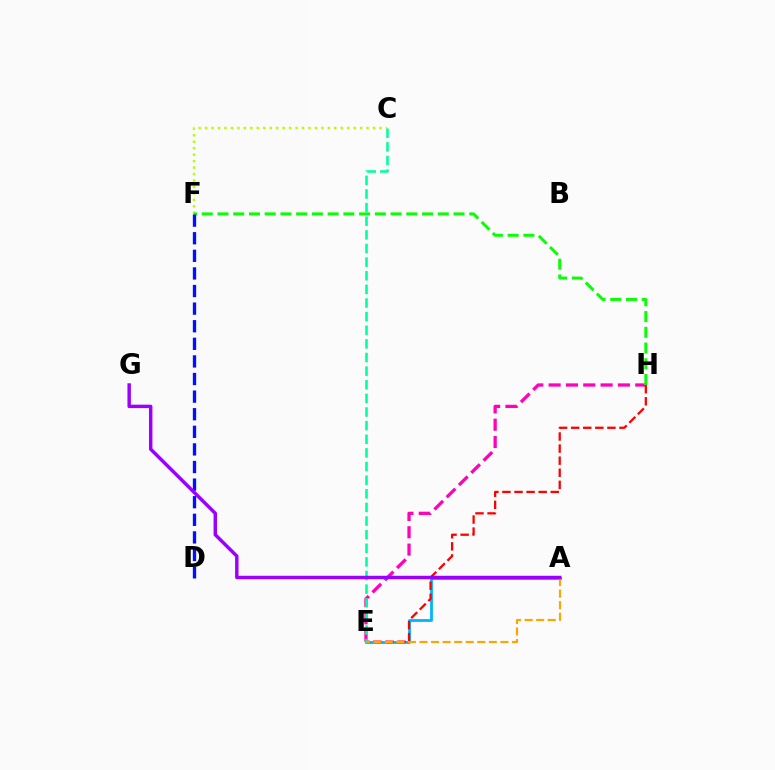{('C', 'F'): [{'color': '#b3ff00', 'line_style': 'dotted', 'thickness': 1.75}], ('E', 'H'): [{'color': '#ff00bd', 'line_style': 'dashed', 'thickness': 2.35}, {'color': '#ff0000', 'line_style': 'dashed', 'thickness': 1.64}], ('F', 'H'): [{'color': '#08ff00', 'line_style': 'dashed', 'thickness': 2.14}], ('A', 'E'): [{'color': '#00b5ff', 'line_style': 'solid', 'thickness': 2.02}, {'color': '#ffa500', 'line_style': 'dashed', 'thickness': 1.57}], ('C', 'E'): [{'color': '#00ff9d', 'line_style': 'dashed', 'thickness': 1.85}], ('D', 'F'): [{'color': '#0010ff', 'line_style': 'dashed', 'thickness': 2.39}], ('A', 'G'): [{'color': '#9b00ff', 'line_style': 'solid', 'thickness': 2.48}]}